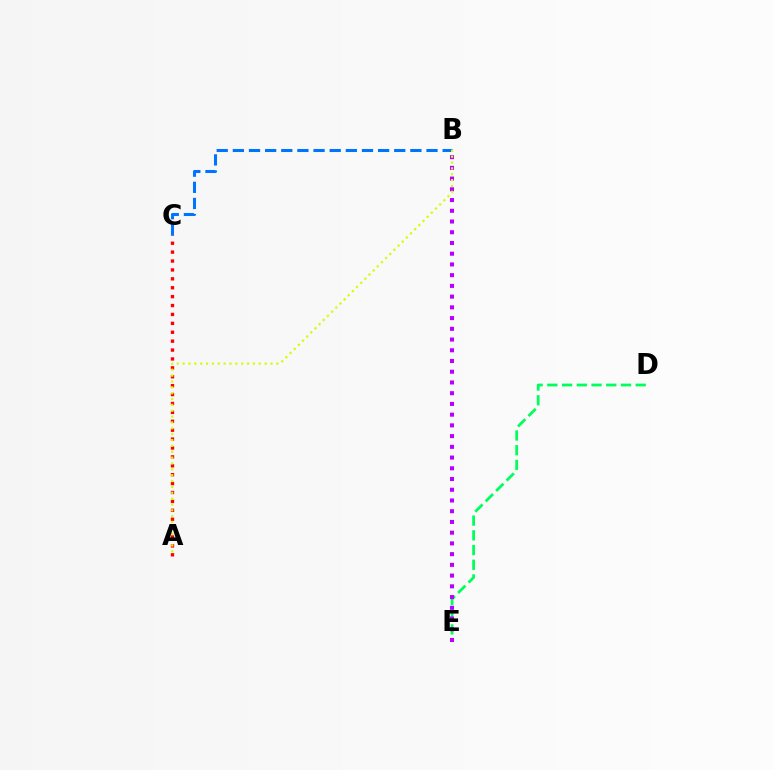{('A', 'C'): [{'color': '#ff0000', 'line_style': 'dotted', 'thickness': 2.42}], ('D', 'E'): [{'color': '#00ff5c', 'line_style': 'dashed', 'thickness': 2.0}], ('B', 'E'): [{'color': '#b900ff', 'line_style': 'dotted', 'thickness': 2.92}], ('B', 'C'): [{'color': '#0074ff', 'line_style': 'dashed', 'thickness': 2.19}], ('A', 'B'): [{'color': '#d1ff00', 'line_style': 'dotted', 'thickness': 1.59}]}